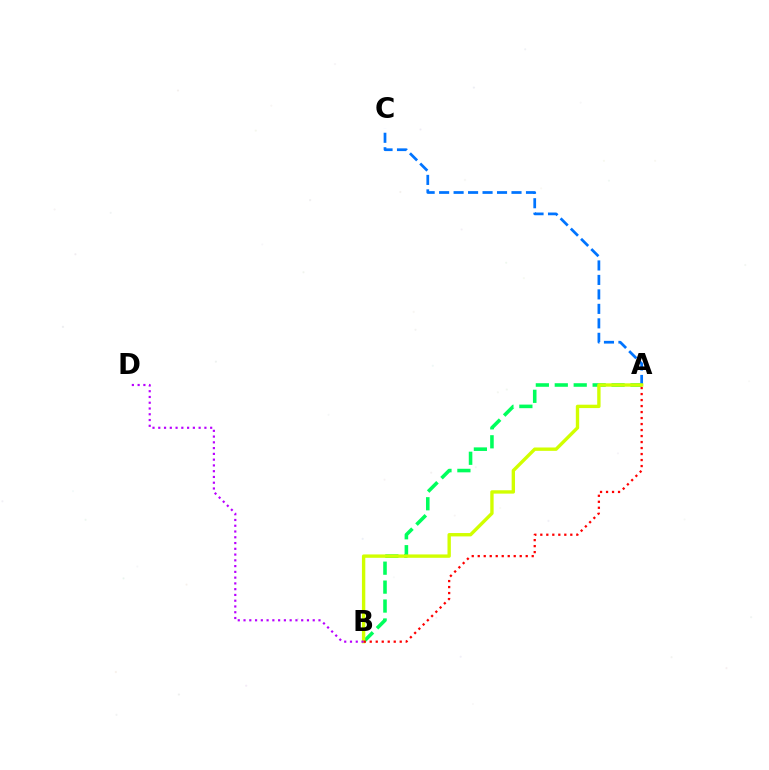{('A', 'C'): [{'color': '#0074ff', 'line_style': 'dashed', 'thickness': 1.97}], ('A', 'B'): [{'color': '#00ff5c', 'line_style': 'dashed', 'thickness': 2.57}, {'color': '#d1ff00', 'line_style': 'solid', 'thickness': 2.43}, {'color': '#ff0000', 'line_style': 'dotted', 'thickness': 1.63}], ('B', 'D'): [{'color': '#b900ff', 'line_style': 'dotted', 'thickness': 1.57}]}